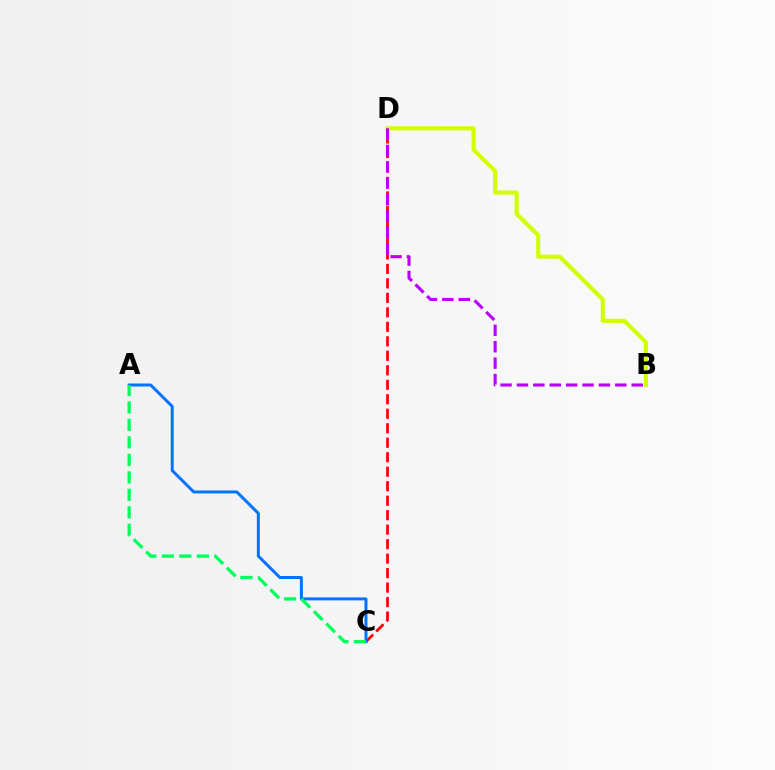{('C', 'D'): [{'color': '#ff0000', 'line_style': 'dashed', 'thickness': 1.97}], ('A', 'C'): [{'color': '#0074ff', 'line_style': 'solid', 'thickness': 2.15}, {'color': '#00ff5c', 'line_style': 'dashed', 'thickness': 2.38}], ('B', 'D'): [{'color': '#d1ff00', 'line_style': 'solid', 'thickness': 2.94}, {'color': '#b900ff', 'line_style': 'dashed', 'thickness': 2.23}]}